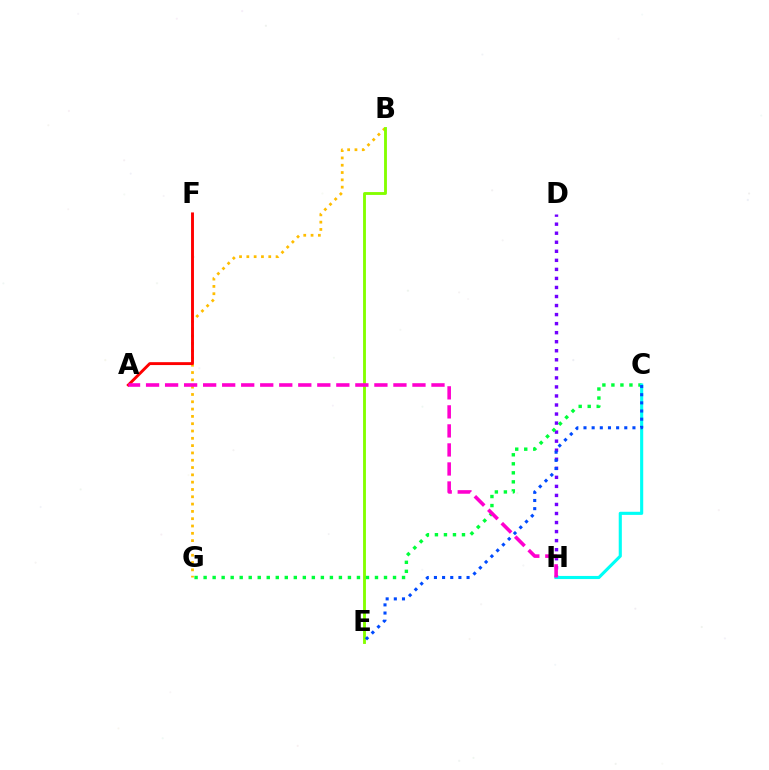{('D', 'H'): [{'color': '#7200ff', 'line_style': 'dotted', 'thickness': 2.46}], ('B', 'G'): [{'color': '#ffbd00', 'line_style': 'dotted', 'thickness': 1.99}], ('A', 'F'): [{'color': '#ff0000', 'line_style': 'solid', 'thickness': 2.08}], ('B', 'E'): [{'color': '#84ff00', 'line_style': 'solid', 'thickness': 2.07}], ('C', 'G'): [{'color': '#00ff39', 'line_style': 'dotted', 'thickness': 2.45}], ('C', 'H'): [{'color': '#00fff6', 'line_style': 'solid', 'thickness': 2.24}], ('C', 'E'): [{'color': '#004bff', 'line_style': 'dotted', 'thickness': 2.22}], ('A', 'H'): [{'color': '#ff00cf', 'line_style': 'dashed', 'thickness': 2.58}]}